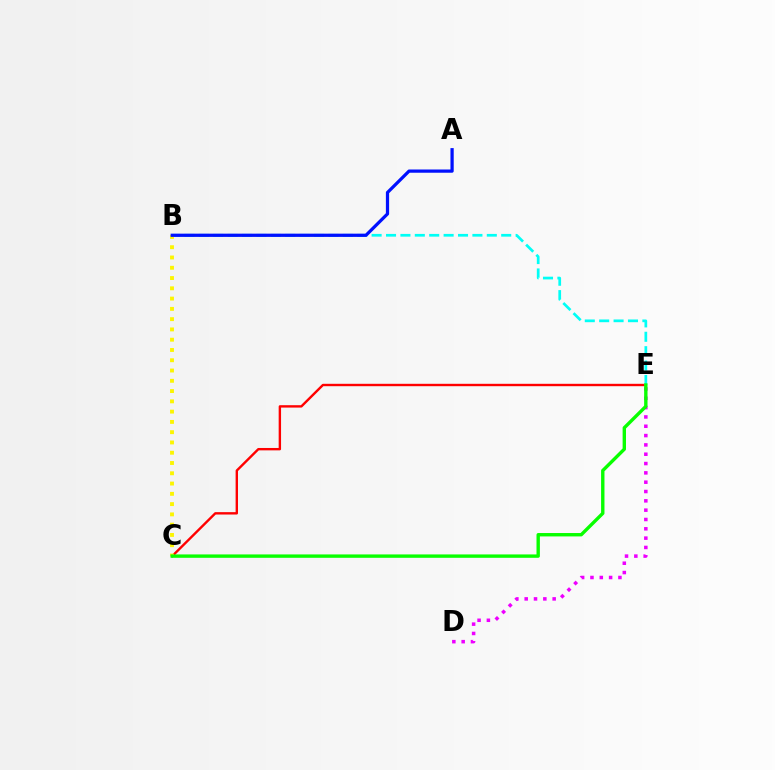{('D', 'E'): [{'color': '#ee00ff', 'line_style': 'dotted', 'thickness': 2.53}], ('C', 'E'): [{'color': '#ff0000', 'line_style': 'solid', 'thickness': 1.72}, {'color': '#08ff00', 'line_style': 'solid', 'thickness': 2.43}], ('B', 'E'): [{'color': '#00fff6', 'line_style': 'dashed', 'thickness': 1.96}], ('B', 'C'): [{'color': '#fcf500', 'line_style': 'dotted', 'thickness': 2.79}], ('A', 'B'): [{'color': '#0010ff', 'line_style': 'solid', 'thickness': 2.33}]}